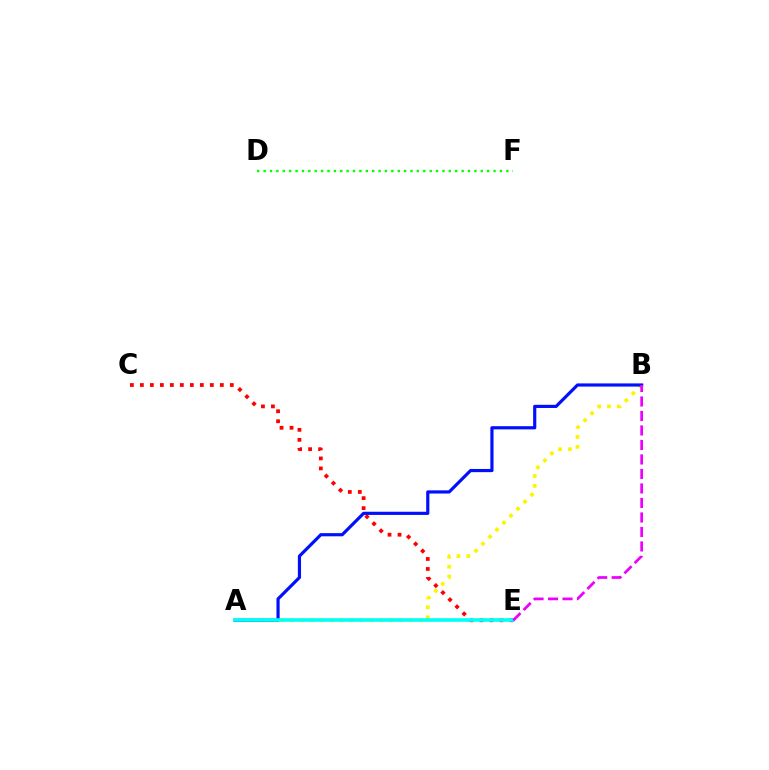{('C', 'E'): [{'color': '#ff0000', 'line_style': 'dotted', 'thickness': 2.72}], ('A', 'B'): [{'color': '#fcf500', 'line_style': 'dotted', 'thickness': 2.69}, {'color': '#0010ff', 'line_style': 'solid', 'thickness': 2.29}], ('A', 'E'): [{'color': '#00fff6', 'line_style': 'solid', 'thickness': 2.58}], ('D', 'F'): [{'color': '#08ff00', 'line_style': 'dotted', 'thickness': 1.74}], ('B', 'E'): [{'color': '#ee00ff', 'line_style': 'dashed', 'thickness': 1.97}]}